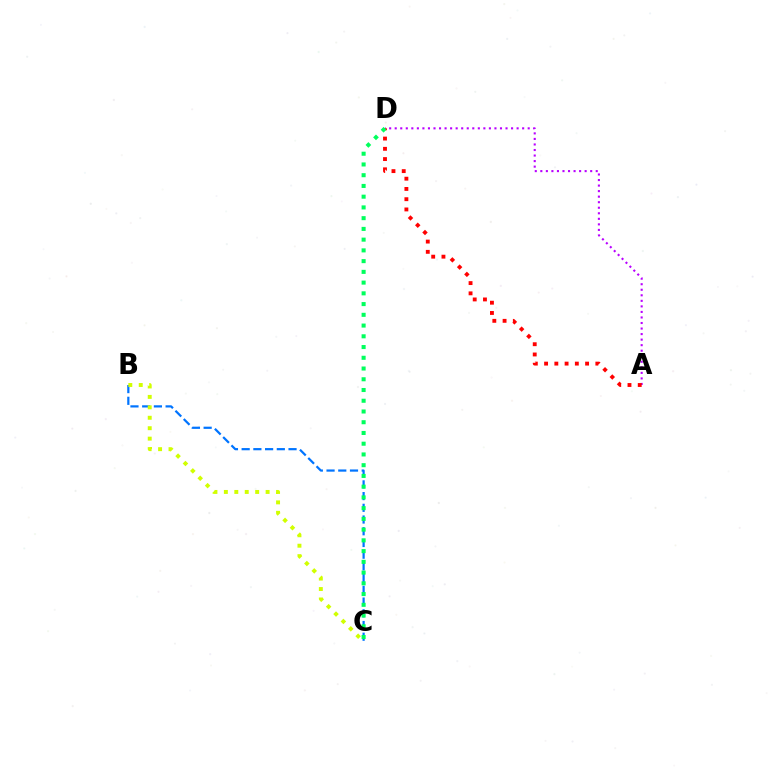{('B', 'C'): [{'color': '#0074ff', 'line_style': 'dashed', 'thickness': 1.59}, {'color': '#d1ff00', 'line_style': 'dotted', 'thickness': 2.84}], ('A', 'D'): [{'color': '#b900ff', 'line_style': 'dotted', 'thickness': 1.51}, {'color': '#ff0000', 'line_style': 'dotted', 'thickness': 2.79}], ('C', 'D'): [{'color': '#00ff5c', 'line_style': 'dotted', 'thickness': 2.92}]}